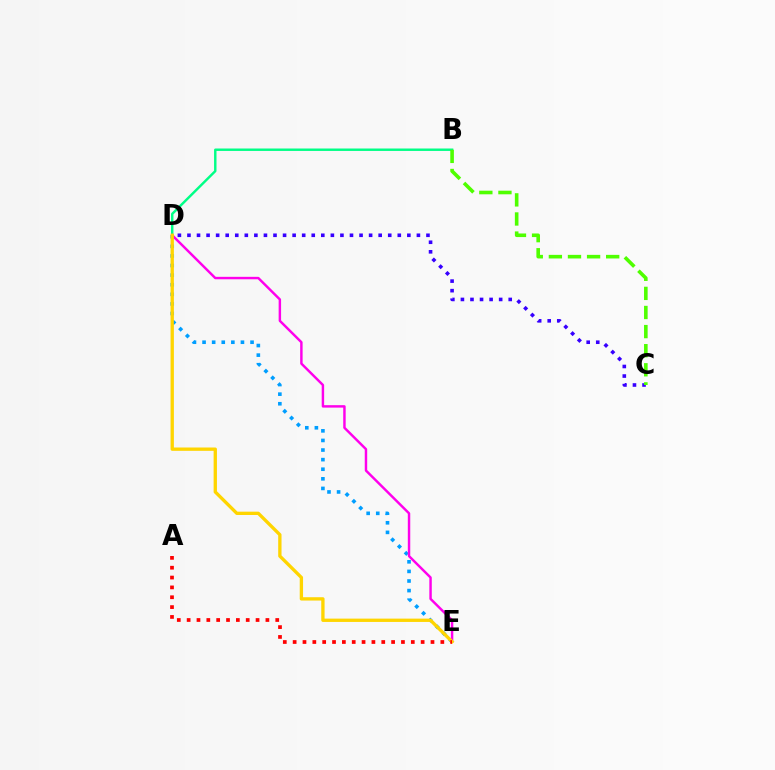{('B', 'D'): [{'color': '#00ff86', 'line_style': 'solid', 'thickness': 1.75}], ('C', 'D'): [{'color': '#3700ff', 'line_style': 'dotted', 'thickness': 2.6}], ('D', 'E'): [{'color': '#009eff', 'line_style': 'dotted', 'thickness': 2.61}, {'color': '#ff00ed', 'line_style': 'solid', 'thickness': 1.76}, {'color': '#ffd500', 'line_style': 'solid', 'thickness': 2.39}], ('B', 'C'): [{'color': '#4fff00', 'line_style': 'dashed', 'thickness': 2.59}], ('A', 'E'): [{'color': '#ff0000', 'line_style': 'dotted', 'thickness': 2.68}]}